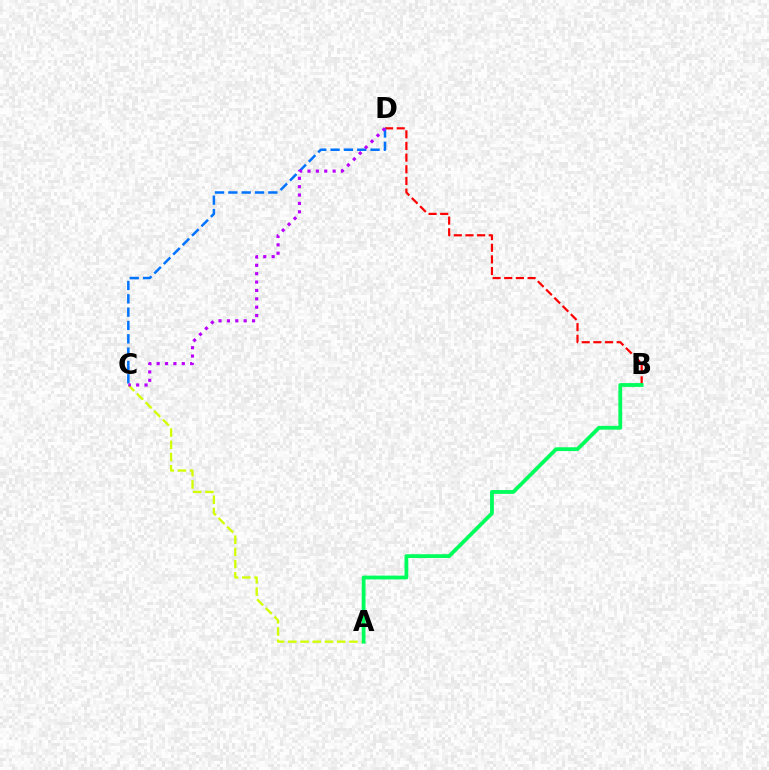{('A', 'C'): [{'color': '#d1ff00', 'line_style': 'dashed', 'thickness': 1.66}], ('B', 'D'): [{'color': '#ff0000', 'line_style': 'dashed', 'thickness': 1.58}], ('C', 'D'): [{'color': '#0074ff', 'line_style': 'dashed', 'thickness': 1.81}, {'color': '#b900ff', 'line_style': 'dotted', 'thickness': 2.28}], ('A', 'B'): [{'color': '#00ff5c', 'line_style': 'solid', 'thickness': 2.73}]}